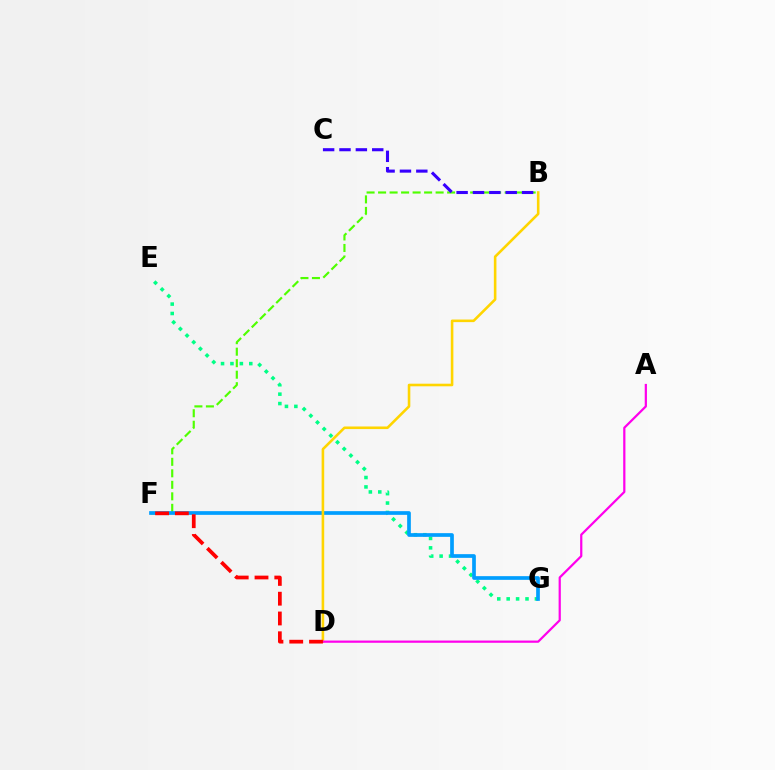{('B', 'F'): [{'color': '#4fff00', 'line_style': 'dashed', 'thickness': 1.56}], ('E', 'G'): [{'color': '#00ff86', 'line_style': 'dotted', 'thickness': 2.56}], ('F', 'G'): [{'color': '#009eff', 'line_style': 'solid', 'thickness': 2.66}], ('B', 'C'): [{'color': '#3700ff', 'line_style': 'dashed', 'thickness': 2.22}], ('B', 'D'): [{'color': '#ffd500', 'line_style': 'solid', 'thickness': 1.87}], ('A', 'D'): [{'color': '#ff00ed', 'line_style': 'solid', 'thickness': 1.6}], ('D', 'F'): [{'color': '#ff0000', 'line_style': 'dashed', 'thickness': 2.69}]}